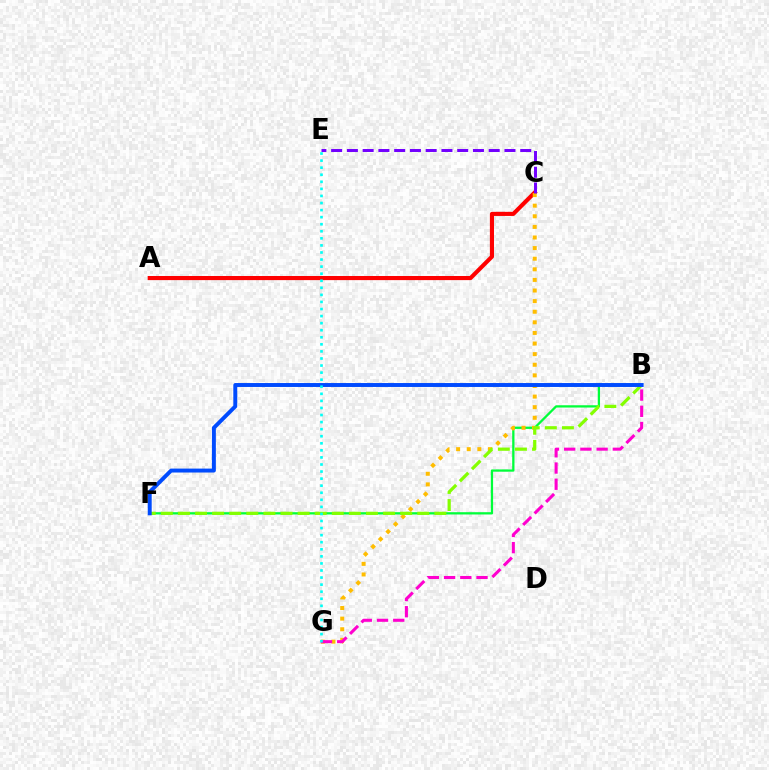{('A', 'C'): [{'color': '#ff0000', 'line_style': 'solid', 'thickness': 2.96}], ('B', 'F'): [{'color': '#00ff39', 'line_style': 'solid', 'thickness': 1.64}, {'color': '#84ff00', 'line_style': 'dashed', 'thickness': 2.32}, {'color': '#004bff', 'line_style': 'solid', 'thickness': 2.83}], ('C', 'G'): [{'color': '#ffbd00', 'line_style': 'dotted', 'thickness': 2.88}], ('B', 'G'): [{'color': '#ff00cf', 'line_style': 'dashed', 'thickness': 2.2}], ('E', 'G'): [{'color': '#00fff6', 'line_style': 'dotted', 'thickness': 1.92}], ('C', 'E'): [{'color': '#7200ff', 'line_style': 'dashed', 'thickness': 2.14}]}